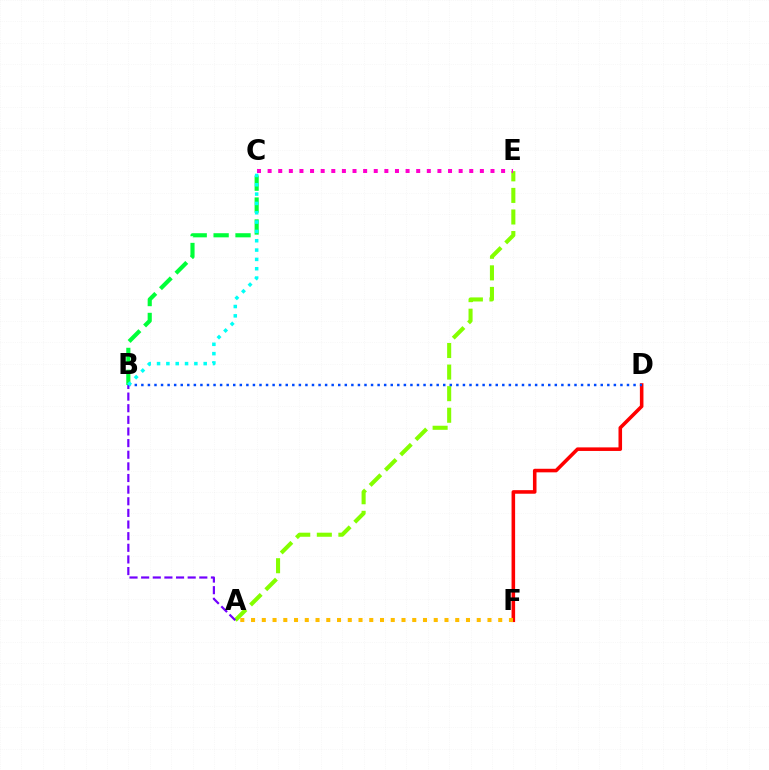{('A', 'E'): [{'color': '#84ff00', 'line_style': 'dashed', 'thickness': 2.93}], ('D', 'F'): [{'color': '#ff0000', 'line_style': 'solid', 'thickness': 2.57}], ('B', 'C'): [{'color': '#00ff39', 'line_style': 'dashed', 'thickness': 2.98}, {'color': '#00fff6', 'line_style': 'dotted', 'thickness': 2.53}], ('A', 'B'): [{'color': '#7200ff', 'line_style': 'dashed', 'thickness': 1.58}], ('B', 'D'): [{'color': '#004bff', 'line_style': 'dotted', 'thickness': 1.78}], ('A', 'F'): [{'color': '#ffbd00', 'line_style': 'dotted', 'thickness': 2.92}], ('C', 'E'): [{'color': '#ff00cf', 'line_style': 'dotted', 'thickness': 2.88}]}